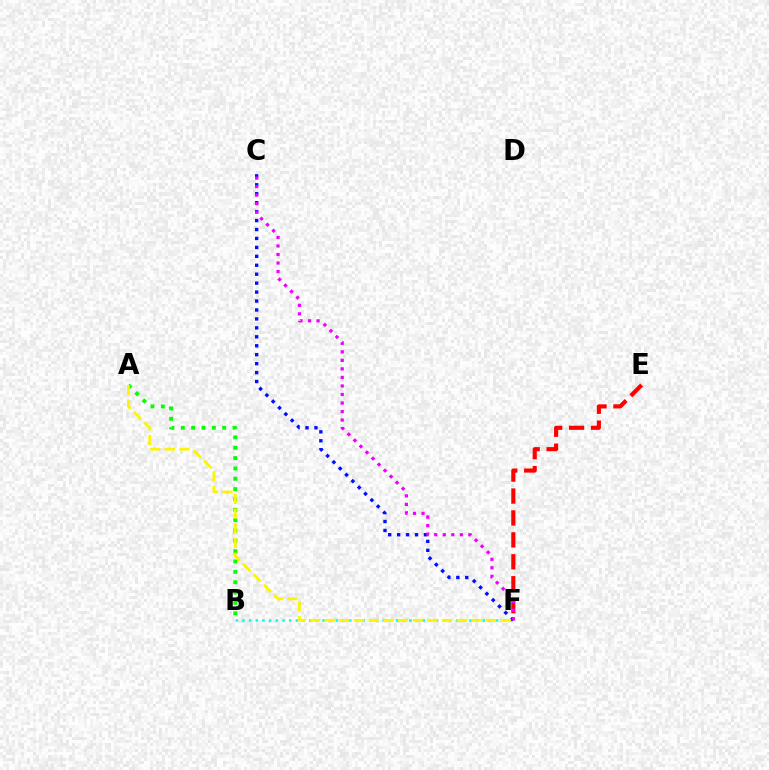{('E', 'F'): [{'color': '#ff0000', 'line_style': 'dashed', 'thickness': 2.98}], ('A', 'B'): [{'color': '#08ff00', 'line_style': 'dotted', 'thickness': 2.81}], ('B', 'F'): [{'color': '#00fff6', 'line_style': 'dotted', 'thickness': 1.81}], ('C', 'F'): [{'color': '#0010ff', 'line_style': 'dotted', 'thickness': 2.43}, {'color': '#ee00ff', 'line_style': 'dotted', 'thickness': 2.32}], ('A', 'F'): [{'color': '#fcf500', 'line_style': 'dashed', 'thickness': 1.99}]}